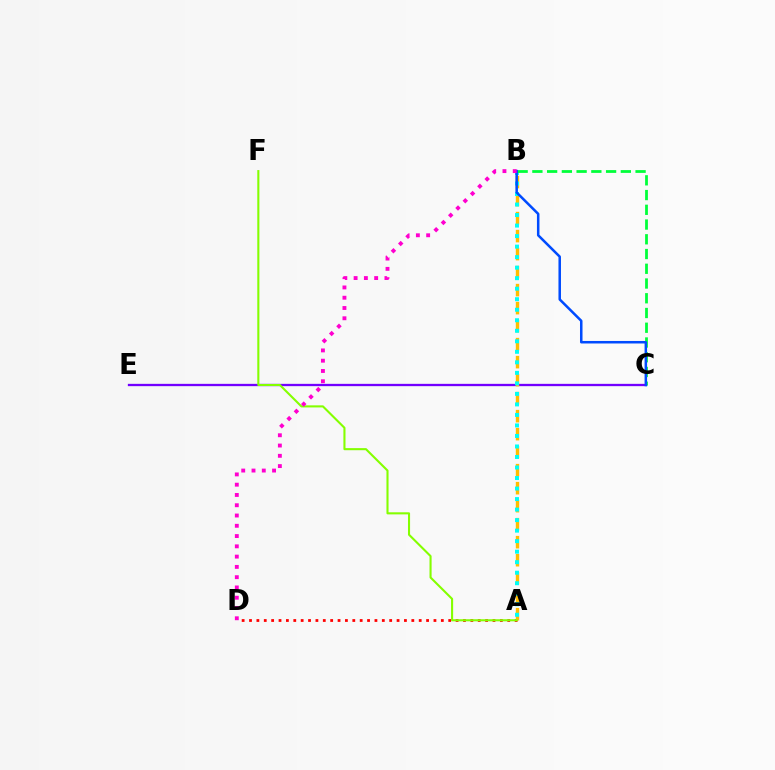{('C', 'E'): [{'color': '#7200ff', 'line_style': 'solid', 'thickness': 1.66}], ('A', 'D'): [{'color': '#ff0000', 'line_style': 'dotted', 'thickness': 2.0}], ('A', 'B'): [{'color': '#ffbd00', 'line_style': 'dashed', 'thickness': 2.45}, {'color': '#00fff6', 'line_style': 'dotted', 'thickness': 2.86}], ('A', 'F'): [{'color': '#84ff00', 'line_style': 'solid', 'thickness': 1.51}], ('B', 'C'): [{'color': '#00ff39', 'line_style': 'dashed', 'thickness': 2.0}, {'color': '#004bff', 'line_style': 'solid', 'thickness': 1.81}], ('B', 'D'): [{'color': '#ff00cf', 'line_style': 'dotted', 'thickness': 2.79}]}